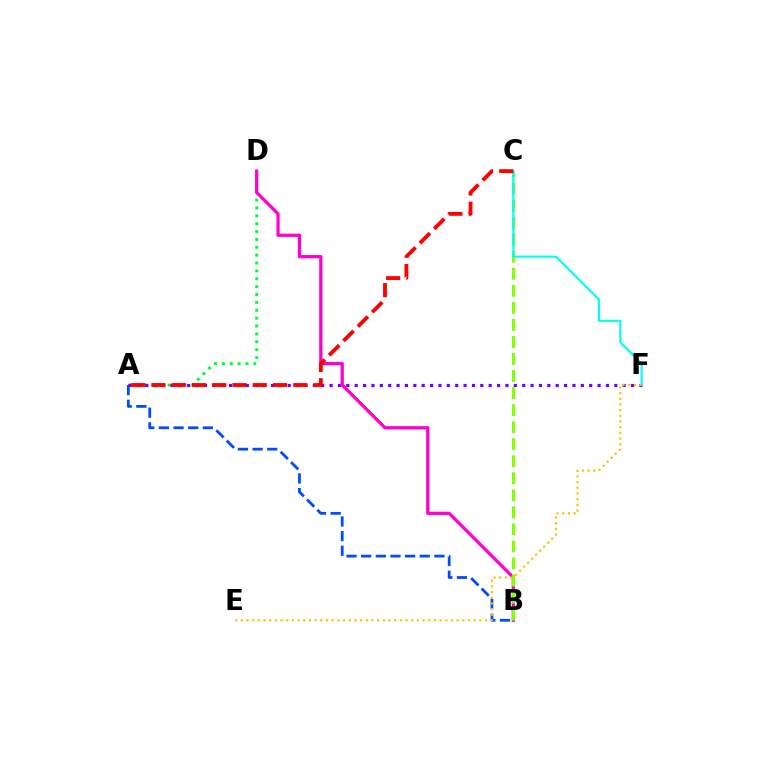{('A', 'D'): [{'color': '#00ff39', 'line_style': 'dotted', 'thickness': 2.14}], ('A', 'B'): [{'color': '#004bff', 'line_style': 'dashed', 'thickness': 1.99}], ('A', 'F'): [{'color': '#7200ff', 'line_style': 'dotted', 'thickness': 2.28}], ('B', 'D'): [{'color': '#ff00cf', 'line_style': 'solid', 'thickness': 2.33}], ('B', 'C'): [{'color': '#84ff00', 'line_style': 'dashed', 'thickness': 2.31}], ('C', 'F'): [{'color': '#00fff6', 'line_style': 'solid', 'thickness': 1.55}], ('A', 'C'): [{'color': '#ff0000', 'line_style': 'dashed', 'thickness': 2.75}], ('E', 'F'): [{'color': '#ffbd00', 'line_style': 'dotted', 'thickness': 1.54}]}